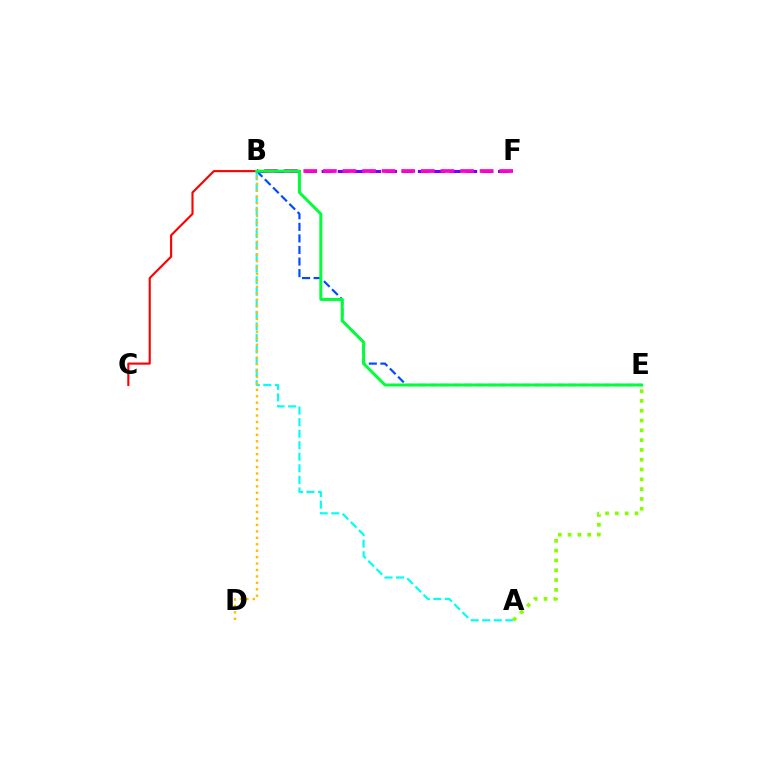{('B', 'E'): [{'color': '#004bff', 'line_style': 'dashed', 'thickness': 1.57}, {'color': '#00ff39', 'line_style': 'solid', 'thickness': 2.16}], ('A', 'B'): [{'color': '#00fff6', 'line_style': 'dashed', 'thickness': 1.57}], ('A', 'E'): [{'color': '#84ff00', 'line_style': 'dotted', 'thickness': 2.66}], ('B', 'F'): [{'color': '#7200ff', 'line_style': 'dashed', 'thickness': 2.18}, {'color': '#ff00cf', 'line_style': 'dashed', 'thickness': 2.66}], ('B', 'C'): [{'color': '#ff0000', 'line_style': 'solid', 'thickness': 1.53}], ('B', 'D'): [{'color': '#ffbd00', 'line_style': 'dotted', 'thickness': 1.75}]}